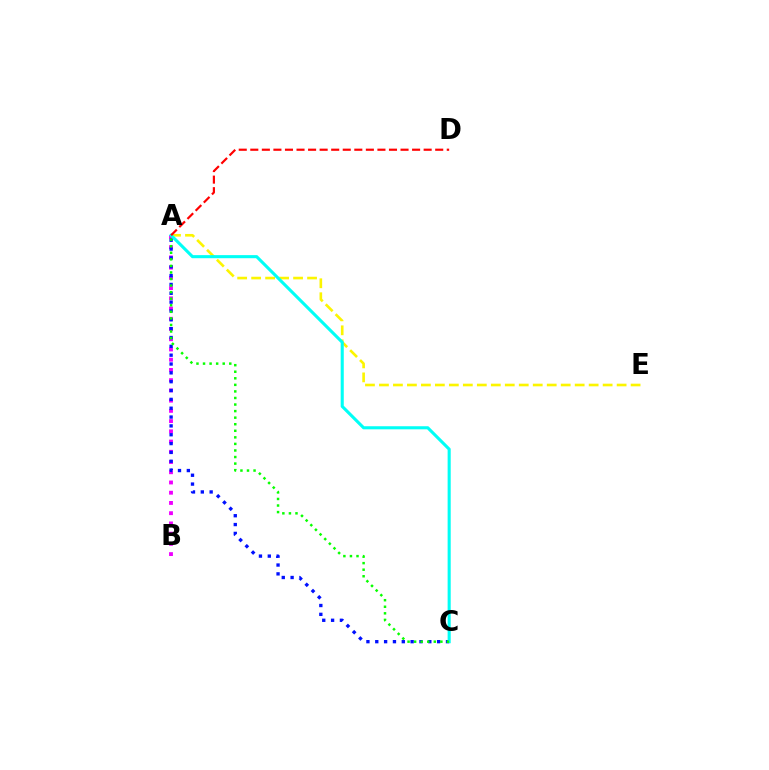{('A', 'B'): [{'color': '#ee00ff', 'line_style': 'dotted', 'thickness': 2.78}], ('A', 'C'): [{'color': '#0010ff', 'line_style': 'dotted', 'thickness': 2.4}, {'color': '#00fff6', 'line_style': 'solid', 'thickness': 2.22}, {'color': '#08ff00', 'line_style': 'dotted', 'thickness': 1.78}], ('A', 'E'): [{'color': '#fcf500', 'line_style': 'dashed', 'thickness': 1.9}], ('A', 'D'): [{'color': '#ff0000', 'line_style': 'dashed', 'thickness': 1.57}]}